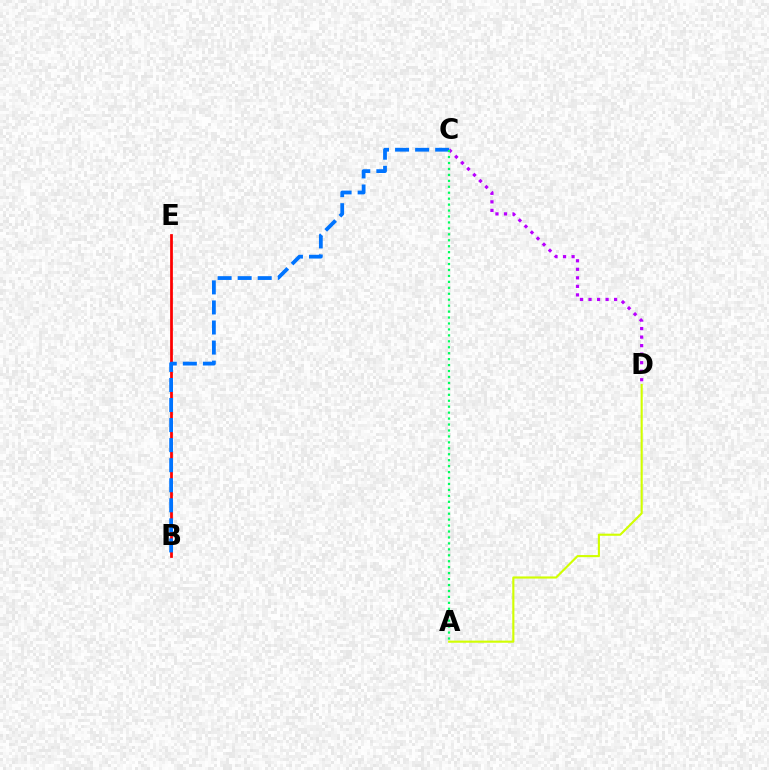{('B', 'E'): [{'color': '#ff0000', 'line_style': 'solid', 'thickness': 1.98}], ('A', 'D'): [{'color': '#d1ff00', 'line_style': 'solid', 'thickness': 1.53}], ('C', 'D'): [{'color': '#b900ff', 'line_style': 'dotted', 'thickness': 2.32}], ('B', 'C'): [{'color': '#0074ff', 'line_style': 'dashed', 'thickness': 2.72}], ('A', 'C'): [{'color': '#00ff5c', 'line_style': 'dotted', 'thickness': 1.61}]}